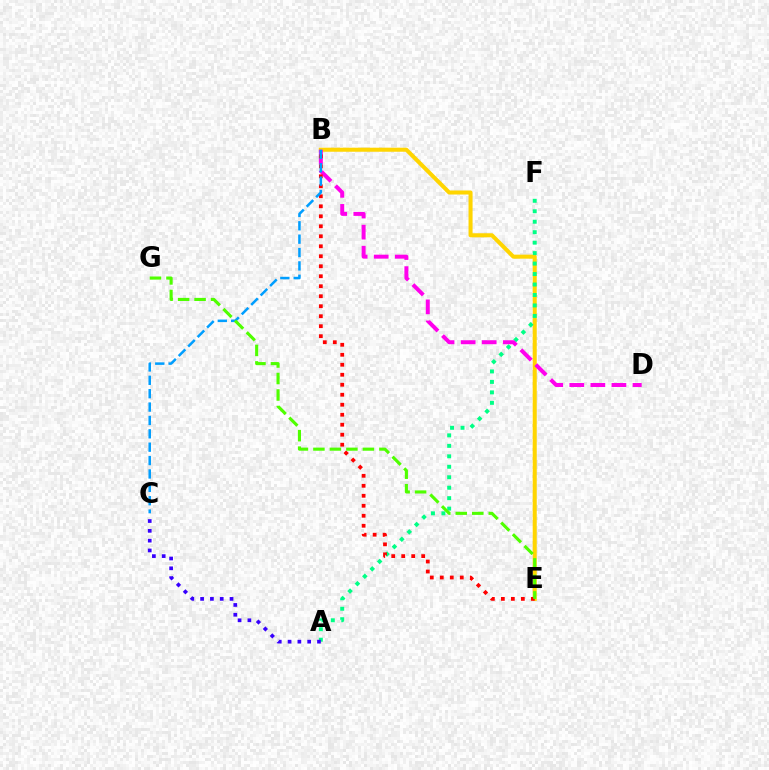{('B', 'E'): [{'color': '#ffd500', 'line_style': 'solid', 'thickness': 2.91}, {'color': '#ff0000', 'line_style': 'dotted', 'thickness': 2.71}], ('A', 'F'): [{'color': '#00ff86', 'line_style': 'dotted', 'thickness': 2.84}], ('B', 'D'): [{'color': '#ff00ed', 'line_style': 'dashed', 'thickness': 2.86}], ('B', 'C'): [{'color': '#009eff', 'line_style': 'dashed', 'thickness': 1.82}], ('A', 'C'): [{'color': '#3700ff', 'line_style': 'dotted', 'thickness': 2.66}], ('E', 'G'): [{'color': '#4fff00', 'line_style': 'dashed', 'thickness': 2.24}]}